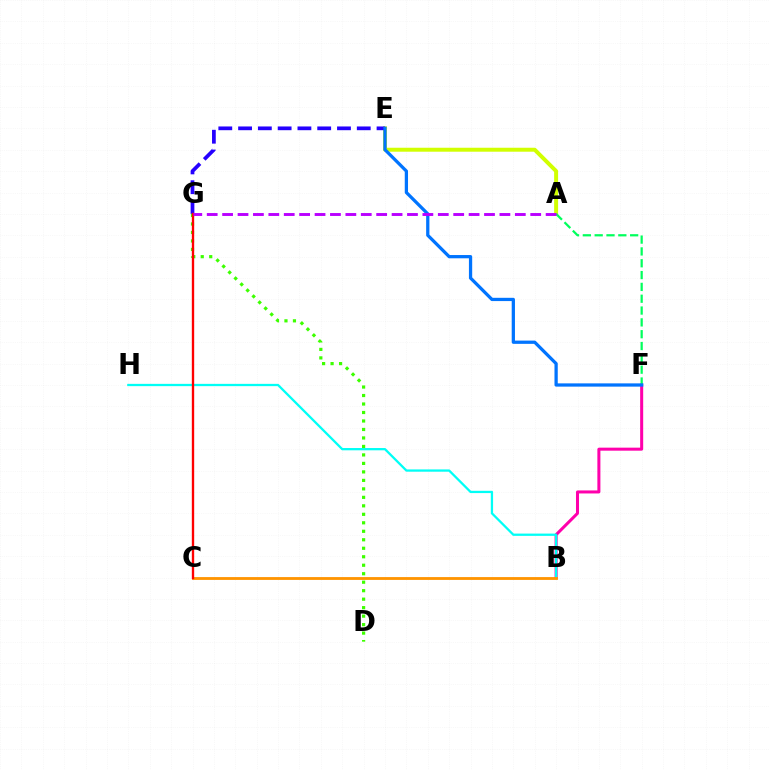{('A', 'E'): [{'color': '#d1ff00', 'line_style': 'solid', 'thickness': 2.85}], ('B', 'F'): [{'color': '#ff00ac', 'line_style': 'solid', 'thickness': 2.18}], ('B', 'H'): [{'color': '#00fff6', 'line_style': 'solid', 'thickness': 1.64}], ('E', 'G'): [{'color': '#2500ff', 'line_style': 'dashed', 'thickness': 2.69}], ('A', 'F'): [{'color': '#00ff5c', 'line_style': 'dashed', 'thickness': 1.61}], ('D', 'G'): [{'color': '#3dff00', 'line_style': 'dotted', 'thickness': 2.31}], ('B', 'C'): [{'color': '#ff9400', 'line_style': 'solid', 'thickness': 2.04}], ('E', 'F'): [{'color': '#0074ff', 'line_style': 'solid', 'thickness': 2.35}], ('C', 'G'): [{'color': '#ff0000', 'line_style': 'solid', 'thickness': 1.69}], ('A', 'G'): [{'color': '#b900ff', 'line_style': 'dashed', 'thickness': 2.09}]}